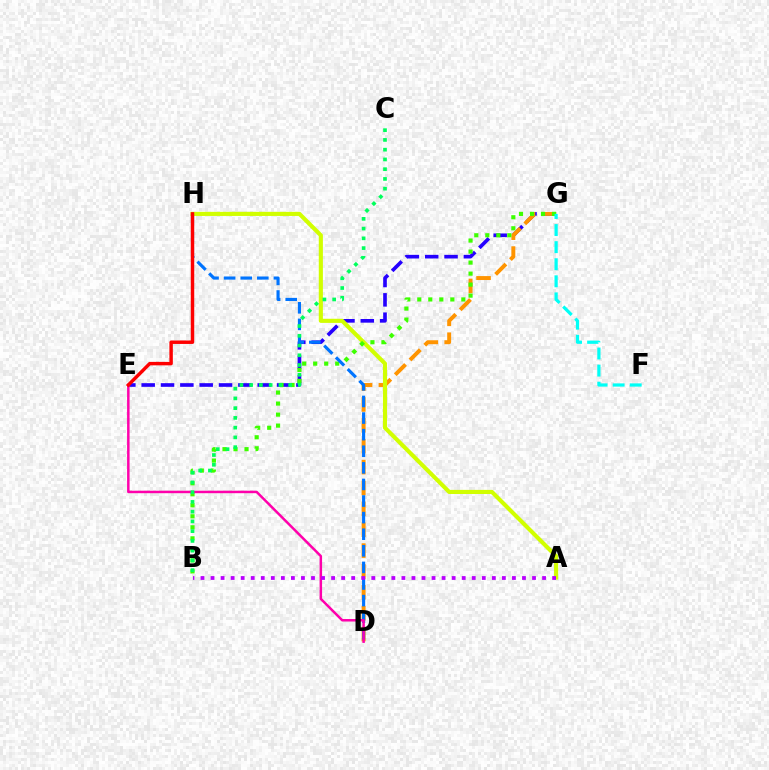{('E', 'G'): [{'color': '#2500ff', 'line_style': 'dashed', 'thickness': 2.63}], ('D', 'G'): [{'color': '#ff9400', 'line_style': 'dashed', 'thickness': 2.84}], ('A', 'H'): [{'color': '#d1ff00', 'line_style': 'solid', 'thickness': 2.96}], ('B', 'G'): [{'color': '#3dff00', 'line_style': 'dotted', 'thickness': 2.99}], ('D', 'H'): [{'color': '#0074ff', 'line_style': 'dashed', 'thickness': 2.25}], ('D', 'E'): [{'color': '#ff00ac', 'line_style': 'solid', 'thickness': 1.79}], ('A', 'B'): [{'color': '#b900ff', 'line_style': 'dotted', 'thickness': 2.73}], ('F', 'G'): [{'color': '#00fff6', 'line_style': 'dashed', 'thickness': 2.32}], ('B', 'C'): [{'color': '#00ff5c', 'line_style': 'dotted', 'thickness': 2.65}], ('E', 'H'): [{'color': '#ff0000', 'line_style': 'solid', 'thickness': 2.48}]}